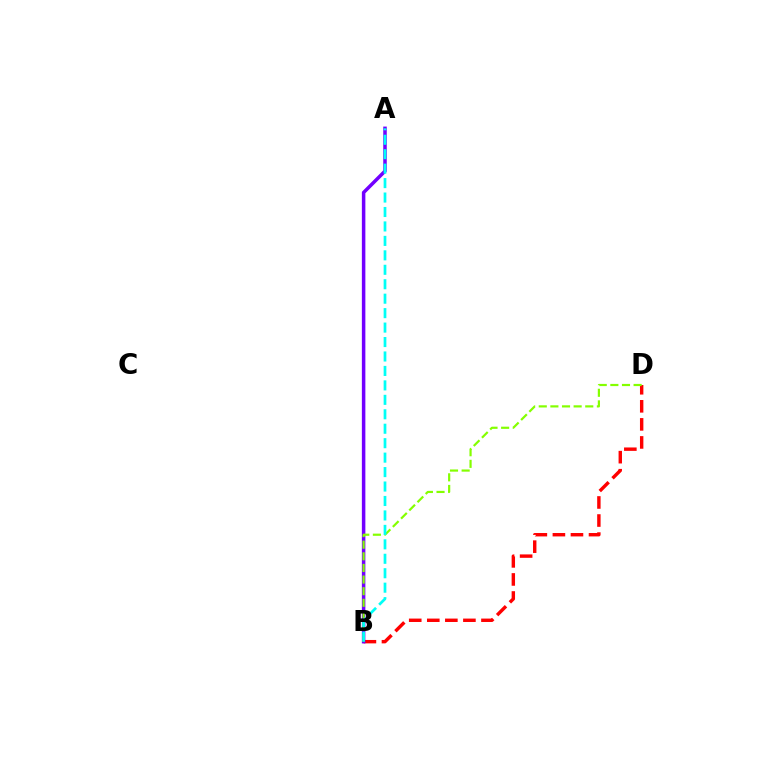{('B', 'D'): [{'color': '#ff0000', 'line_style': 'dashed', 'thickness': 2.45}, {'color': '#84ff00', 'line_style': 'dashed', 'thickness': 1.58}], ('A', 'B'): [{'color': '#7200ff', 'line_style': 'solid', 'thickness': 2.53}, {'color': '#00fff6', 'line_style': 'dashed', 'thickness': 1.96}]}